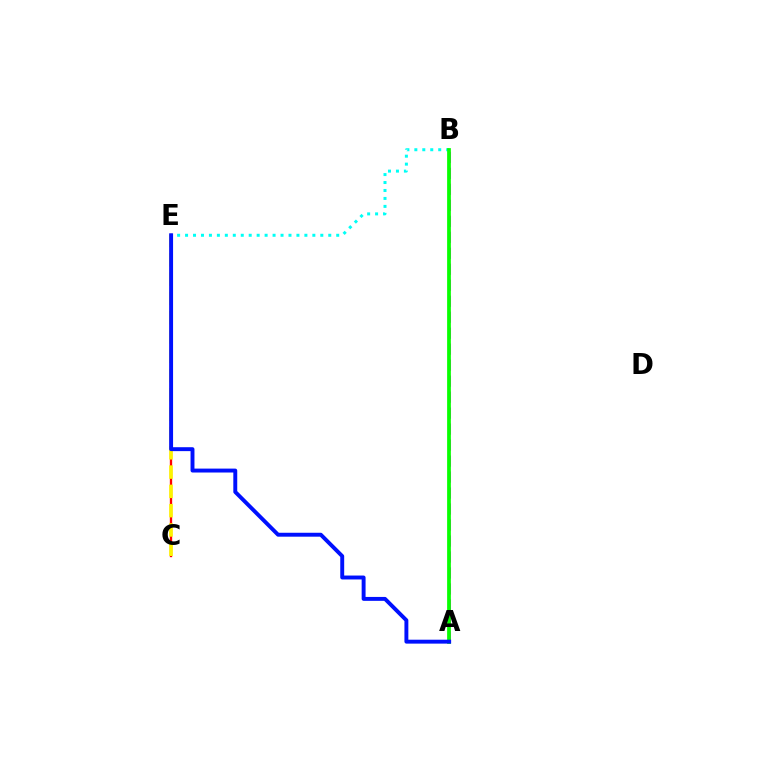{('A', 'B'): [{'color': '#ee00ff', 'line_style': 'dashed', 'thickness': 2.17}, {'color': '#08ff00', 'line_style': 'solid', 'thickness': 2.7}], ('C', 'E'): [{'color': '#ff0000', 'line_style': 'solid', 'thickness': 1.68}, {'color': '#fcf500', 'line_style': 'dashed', 'thickness': 2.62}], ('B', 'E'): [{'color': '#00fff6', 'line_style': 'dotted', 'thickness': 2.16}], ('A', 'E'): [{'color': '#0010ff', 'line_style': 'solid', 'thickness': 2.82}]}